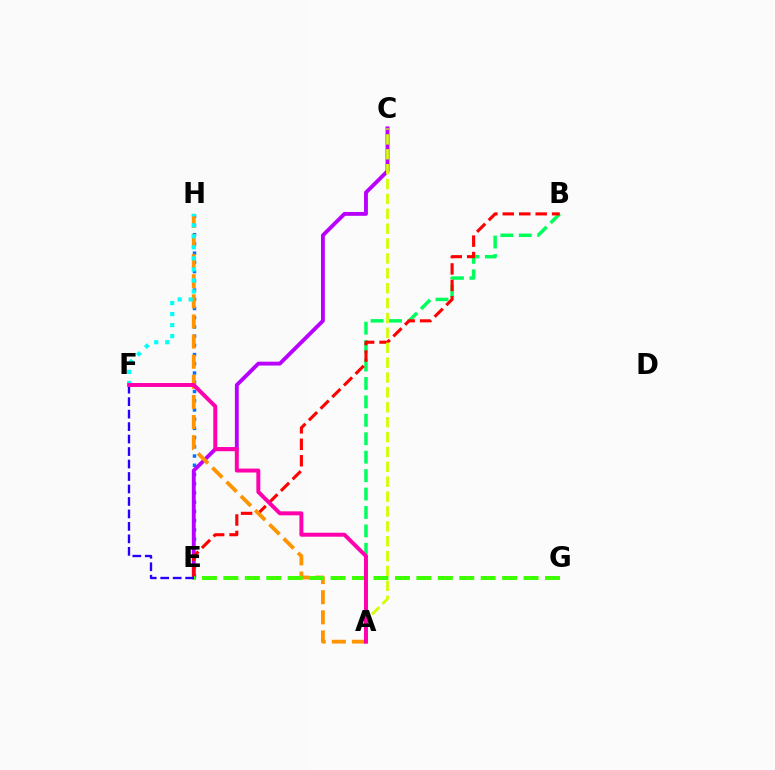{('E', 'H'): [{'color': '#0074ff', 'line_style': 'dotted', 'thickness': 2.51}], ('C', 'E'): [{'color': '#b900ff', 'line_style': 'solid', 'thickness': 2.78}], ('A', 'B'): [{'color': '#00ff5c', 'line_style': 'dashed', 'thickness': 2.5}], ('B', 'E'): [{'color': '#ff0000', 'line_style': 'dashed', 'thickness': 2.23}], ('E', 'F'): [{'color': '#2500ff', 'line_style': 'dashed', 'thickness': 1.69}], ('A', 'H'): [{'color': '#ff9400', 'line_style': 'dashed', 'thickness': 2.73}], ('A', 'C'): [{'color': '#d1ff00', 'line_style': 'dashed', 'thickness': 2.02}], ('F', 'H'): [{'color': '#00fff6', 'line_style': 'dotted', 'thickness': 3.0}], ('E', 'G'): [{'color': '#3dff00', 'line_style': 'dashed', 'thickness': 2.91}], ('A', 'F'): [{'color': '#ff00ac', 'line_style': 'solid', 'thickness': 2.85}]}